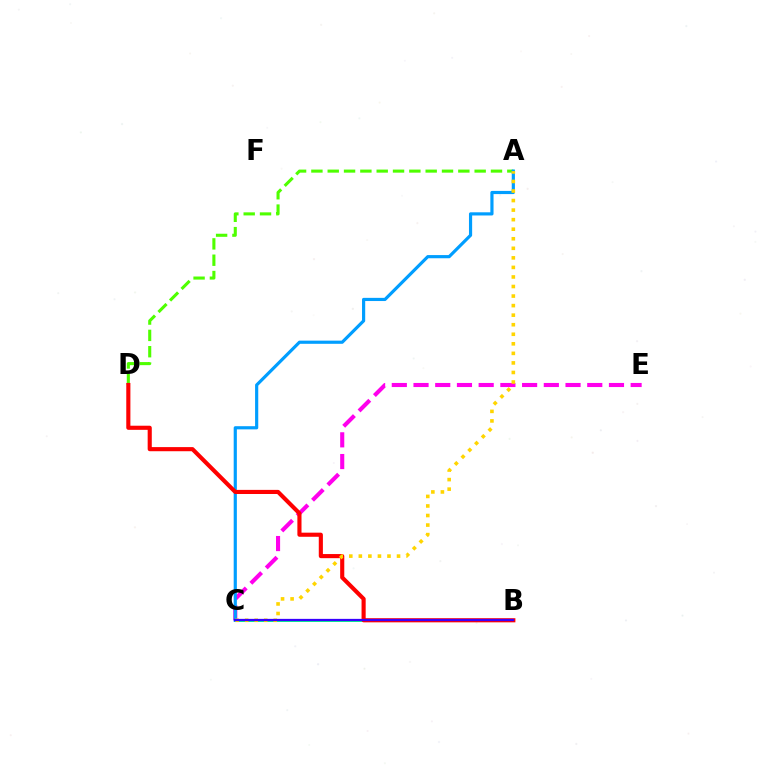{('B', 'C'): [{'color': '#00ff86', 'line_style': 'solid', 'thickness': 2.12}, {'color': '#3700ff', 'line_style': 'solid', 'thickness': 1.63}], ('A', 'D'): [{'color': '#4fff00', 'line_style': 'dashed', 'thickness': 2.22}], ('C', 'E'): [{'color': '#ff00ed', 'line_style': 'dashed', 'thickness': 2.95}], ('A', 'C'): [{'color': '#009eff', 'line_style': 'solid', 'thickness': 2.28}, {'color': '#ffd500', 'line_style': 'dotted', 'thickness': 2.59}], ('B', 'D'): [{'color': '#ff0000', 'line_style': 'solid', 'thickness': 2.97}]}